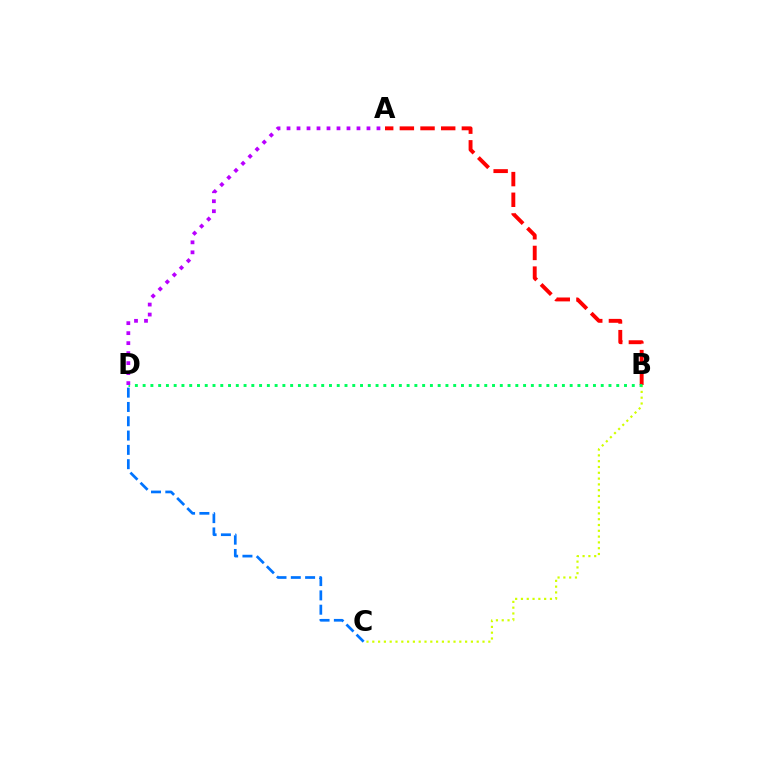{('B', 'C'): [{'color': '#d1ff00', 'line_style': 'dotted', 'thickness': 1.58}], ('A', 'B'): [{'color': '#ff0000', 'line_style': 'dashed', 'thickness': 2.81}], ('B', 'D'): [{'color': '#00ff5c', 'line_style': 'dotted', 'thickness': 2.11}], ('C', 'D'): [{'color': '#0074ff', 'line_style': 'dashed', 'thickness': 1.94}], ('A', 'D'): [{'color': '#b900ff', 'line_style': 'dotted', 'thickness': 2.72}]}